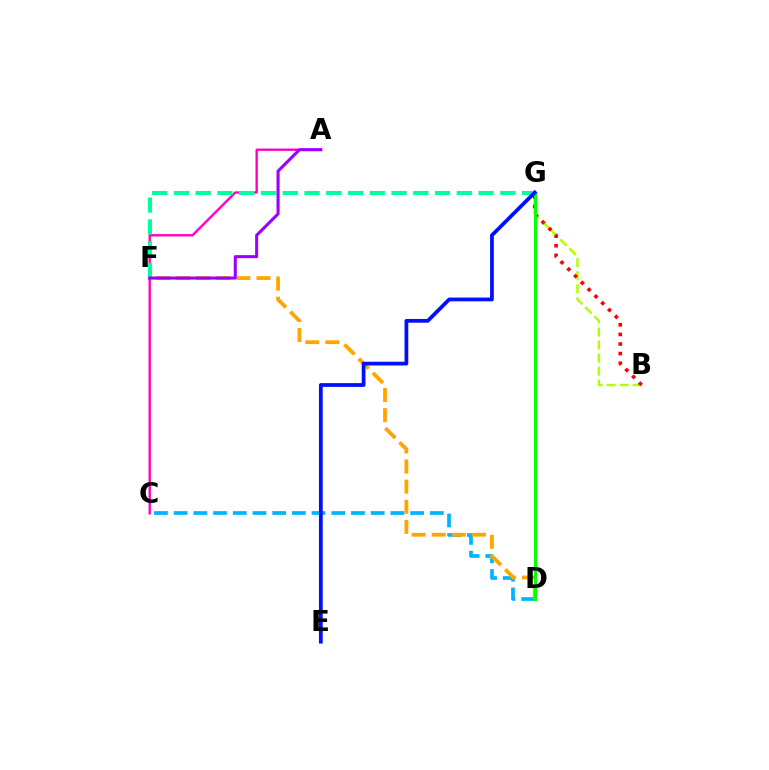{('B', 'G'): [{'color': '#b3ff00', 'line_style': 'dashed', 'thickness': 1.77}, {'color': '#ff0000', 'line_style': 'dotted', 'thickness': 2.61}], ('C', 'D'): [{'color': '#00b5ff', 'line_style': 'dashed', 'thickness': 2.68}], ('A', 'C'): [{'color': '#ff00bd', 'line_style': 'solid', 'thickness': 1.7}], ('F', 'G'): [{'color': '#00ff9d', 'line_style': 'dashed', 'thickness': 2.96}], ('D', 'F'): [{'color': '#ffa500', 'line_style': 'dashed', 'thickness': 2.73}], ('A', 'F'): [{'color': '#9b00ff', 'line_style': 'solid', 'thickness': 2.21}], ('D', 'G'): [{'color': '#08ff00', 'line_style': 'solid', 'thickness': 2.2}], ('E', 'G'): [{'color': '#0010ff', 'line_style': 'solid', 'thickness': 2.7}]}